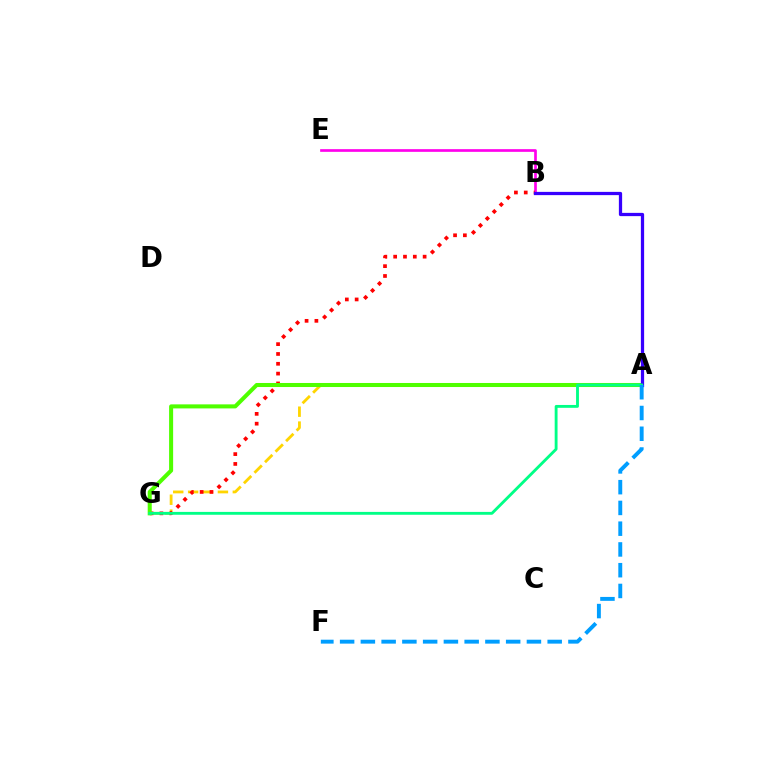{('B', 'E'): [{'color': '#ff00ed', 'line_style': 'solid', 'thickness': 1.93}], ('A', 'G'): [{'color': '#ffd500', 'line_style': 'dashed', 'thickness': 2.02}, {'color': '#4fff00', 'line_style': 'solid', 'thickness': 2.91}, {'color': '#00ff86', 'line_style': 'solid', 'thickness': 2.06}], ('B', 'G'): [{'color': '#ff0000', 'line_style': 'dotted', 'thickness': 2.67}], ('A', 'B'): [{'color': '#3700ff', 'line_style': 'solid', 'thickness': 2.34}], ('A', 'F'): [{'color': '#009eff', 'line_style': 'dashed', 'thickness': 2.82}]}